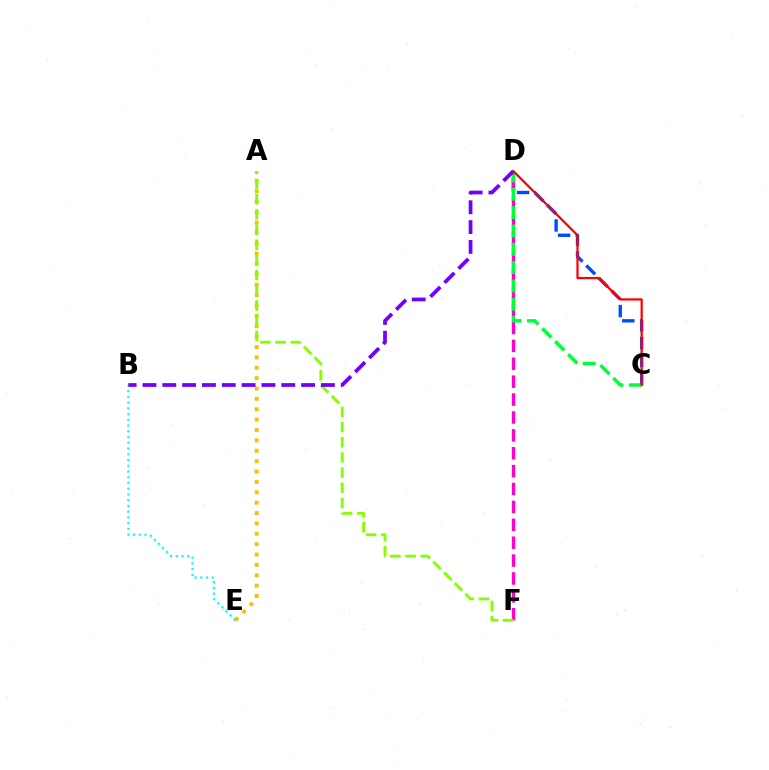{('C', 'D'): [{'color': '#004bff', 'line_style': 'dashed', 'thickness': 2.42}, {'color': '#00ff39', 'line_style': 'dashed', 'thickness': 2.49}, {'color': '#ff0000', 'line_style': 'solid', 'thickness': 1.61}], ('D', 'F'): [{'color': '#ff00cf', 'line_style': 'dashed', 'thickness': 2.43}], ('A', 'E'): [{'color': '#ffbd00', 'line_style': 'dotted', 'thickness': 2.82}], ('A', 'F'): [{'color': '#84ff00', 'line_style': 'dashed', 'thickness': 2.06}], ('B', 'E'): [{'color': '#00fff6', 'line_style': 'dotted', 'thickness': 1.56}], ('B', 'D'): [{'color': '#7200ff', 'line_style': 'dashed', 'thickness': 2.69}]}